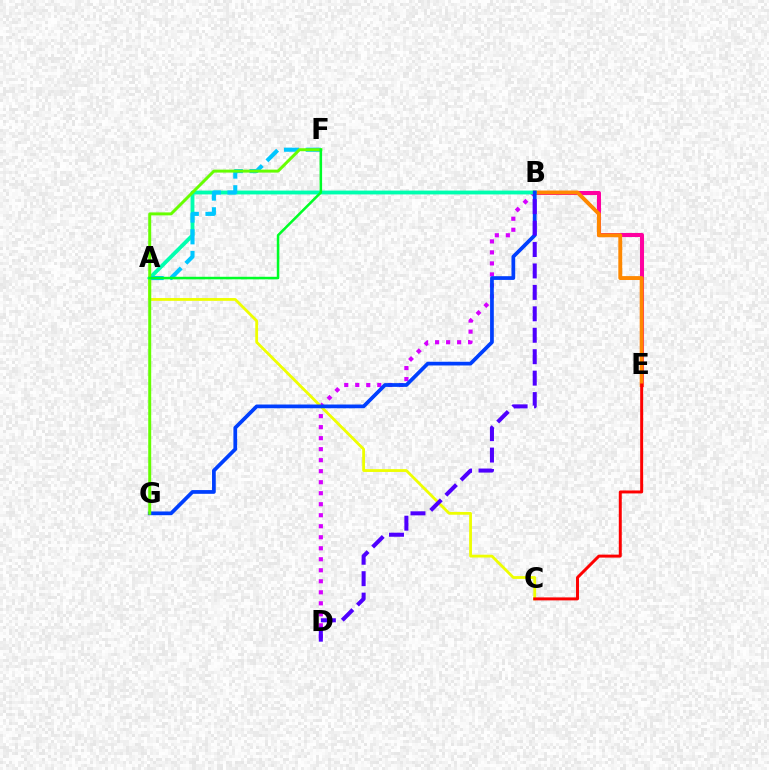{('B', 'D'): [{'color': '#d600ff', 'line_style': 'dotted', 'thickness': 2.99}, {'color': '#4f00ff', 'line_style': 'dashed', 'thickness': 2.91}], ('B', 'E'): [{'color': '#ff00a0', 'line_style': 'solid', 'thickness': 2.91}, {'color': '#ff8800', 'line_style': 'solid', 'thickness': 2.81}], ('A', 'C'): [{'color': '#eeff00', 'line_style': 'solid', 'thickness': 2.01}], ('A', 'B'): [{'color': '#00ffaf', 'line_style': 'solid', 'thickness': 2.76}], ('B', 'G'): [{'color': '#003fff', 'line_style': 'solid', 'thickness': 2.69}], ('A', 'F'): [{'color': '#00c7ff', 'line_style': 'dashed', 'thickness': 2.95}, {'color': '#00ff27', 'line_style': 'solid', 'thickness': 1.82}], ('F', 'G'): [{'color': '#66ff00', 'line_style': 'solid', 'thickness': 2.13}], ('C', 'E'): [{'color': '#ff0000', 'line_style': 'solid', 'thickness': 2.14}]}